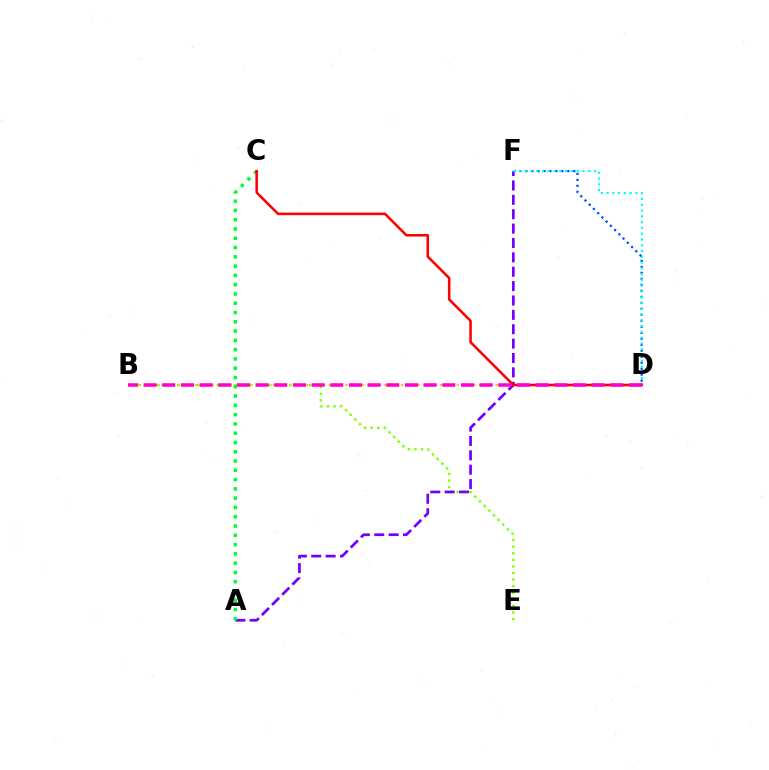{('B', 'D'): [{'color': '#ffbd00', 'line_style': 'dotted', 'thickness': 1.51}, {'color': '#ff00cf', 'line_style': 'dashed', 'thickness': 2.54}], ('B', 'E'): [{'color': '#84ff00', 'line_style': 'dotted', 'thickness': 1.79}], ('D', 'F'): [{'color': '#004bff', 'line_style': 'dotted', 'thickness': 1.63}, {'color': '#00fff6', 'line_style': 'dotted', 'thickness': 1.57}], ('A', 'F'): [{'color': '#7200ff', 'line_style': 'dashed', 'thickness': 1.95}], ('A', 'C'): [{'color': '#00ff39', 'line_style': 'dotted', 'thickness': 2.52}], ('C', 'D'): [{'color': '#ff0000', 'line_style': 'solid', 'thickness': 1.84}]}